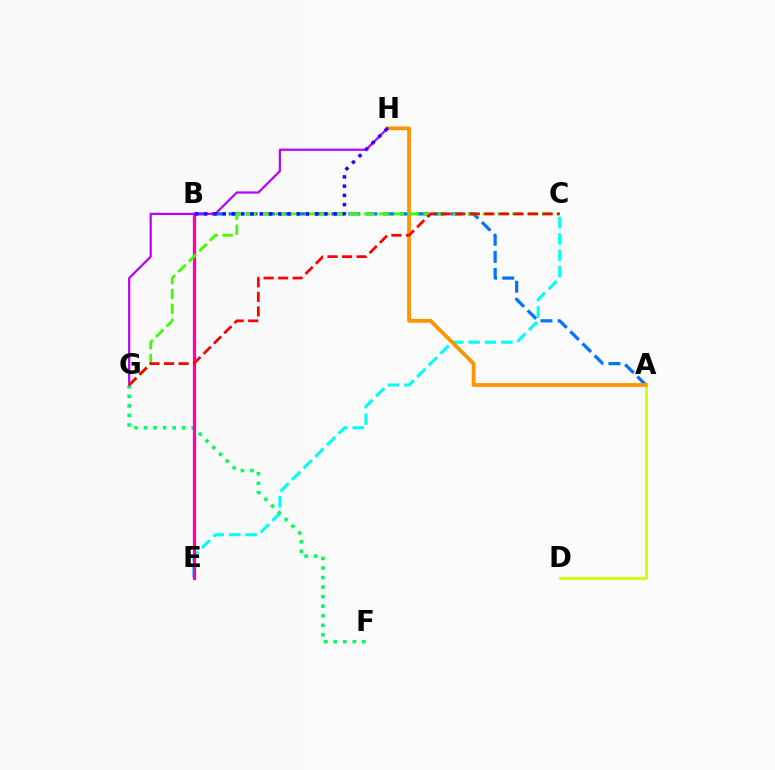{('A', 'D'): [{'color': '#d1ff00', 'line_style': 'solid', 'thickness': 2.08}], ('A', 'B'): [{'color': '#0074ff', 'line_style': 'dashed', 'thickness': 2.33}], ('C', 'E'): [{'color': '#00fff6', 'line_style': 'dashed', 'thickness': 2.22}], ('A', 'H'): [{'color': '#ff9400', 'line_style': 'solid', 'thickness': 2.72}], ('F', 'G'): [{'color': '#00ff5c', 'line_style': 'dotted', 'thickness': 2.59}], ('B', 'E'): [{'color': '#ff00ac', 'line_style': 'solid', 'thickness': 2.34}], ('G', 'H'): [{'color': '#b900ff', 'line_style': 'solid', 'thickness': 1.59}], ('C', 'G'): [{'color': '#3dff00', 'line_style': 'dashed', 'thickness': 2.01}, {'color': '#ff0000', 'line_style': 'dashed', 'thickness': 1.98}], ('B', 'H'): [{'color': '#2500ff', 'line_style': 'dotted', 'thickness': 2.51}]}